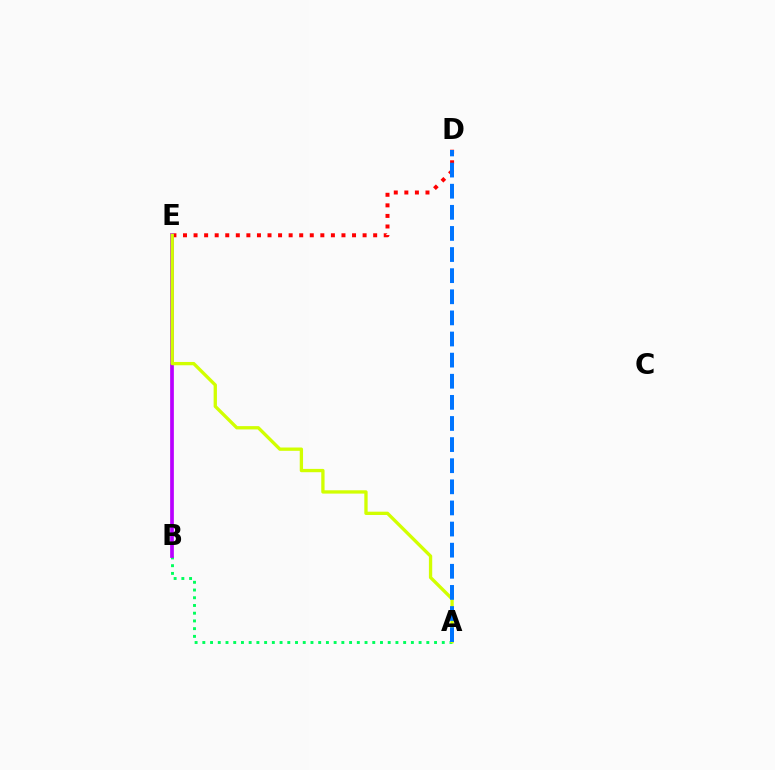{('A', 'B'): [{'color': '#00ff5c', 'line_style': 'dotted', 'thickness': 2.1}], ('D', 'E'): [{'color': '#ff0000', 'line_style': 'dotted', 'thickness': 2.87}], ('B', 'E'): [{'color': '#b900ff', 'line_style': 'solid', 'thickness': 2.68}], ('A', 'E'): [{'color': '#d1ff00', 'line_style': 'solid', 'thickness': 2.38}], ('A', 'D'): [{'color': '#0074ff', 'line_style': 'dashed', 'thickness': 2.87}]}